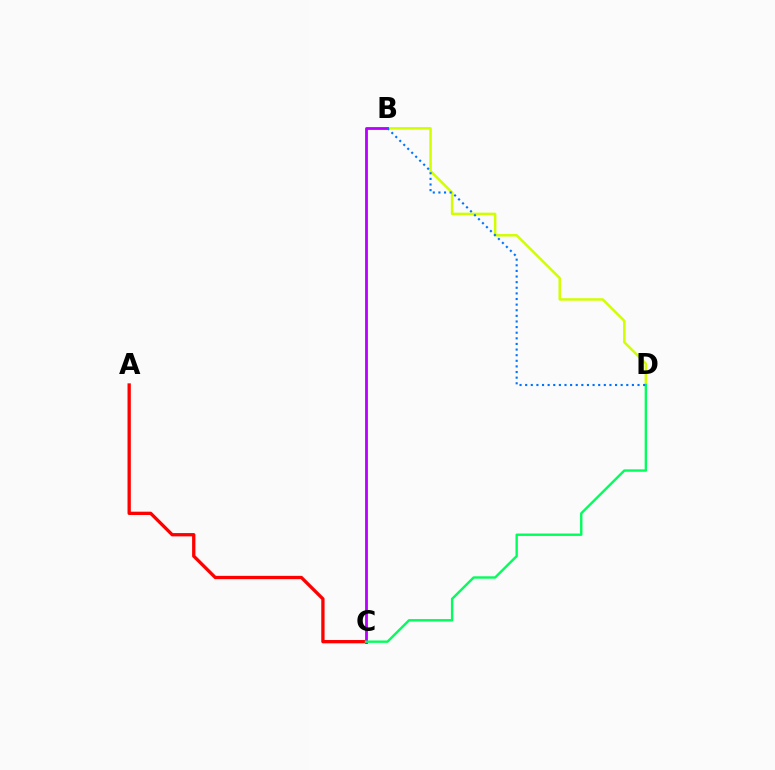{('A', 'C'): [{'color': '#ff0000', 'line_style': 'solid', 'thickness': 2.38}], ('B', 'D'): [{'color': '#d1ff00', 'line_style': 'solid', 'thickness': 1.79}, {'color': '#0074ff', 'line_style': 'dotted', 'thickness': 1.53}], ('B', 'C'): [{'color': '#b900ff', 'line_style': 'solid', 'thickness': 2.02}], ('C', 'D'): [{'color': '#00ff5c', 'line_style': 'solid', 'thickness': 1.72}]}